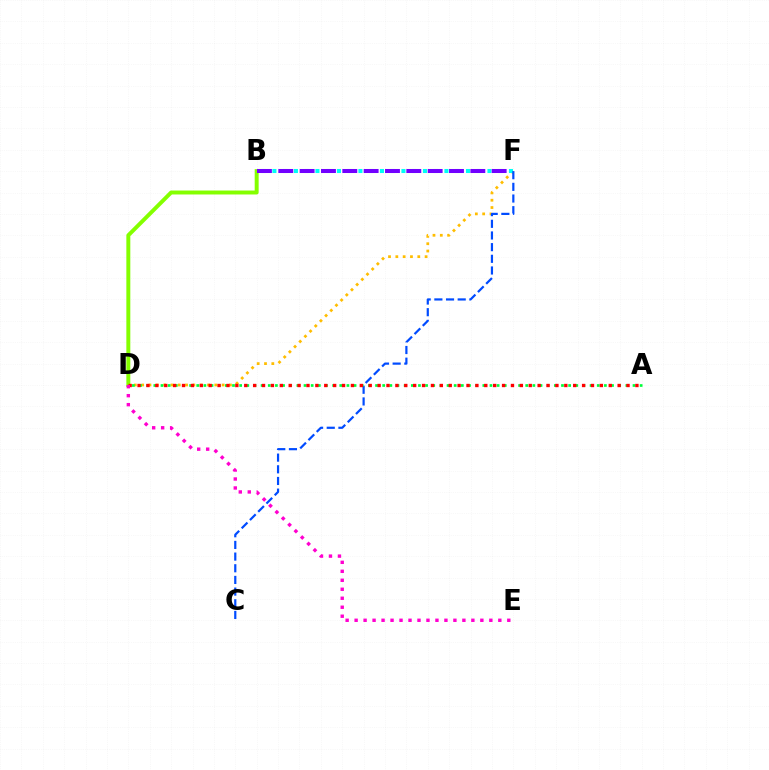{('D', 'F'): [{'color': '#ffbd00', 'line_style': 'dotted', 'thickness': 1.99}], ('B', 'F'): [{'color': '#00fff6', 'line_style': 'dotted', 'thickness': 2.92}, {'color': '#7200ff', 'line_style': 'dashed', 'thickness': 2.9}], ('C', 'F'): [{'color': '#004bff', 'line_style': 'dashed', 'thickness': 1.59}], ('A', 'D'): [{'color': '#00ff39', 'line_style': 'dotted', 'thickness': 1.94}, {'color': '#ff0000', 'line_style': 'dotted', 'thickness': 2.42}], ('B', 'D'): [{'color': '#84ff00', 'line_style': 'solid', 'thickness': 2.85}], ('D', 'E'): [{'color': '#ff00cf', 'line_style': 'dotted', 'thickness': 2.44}]}